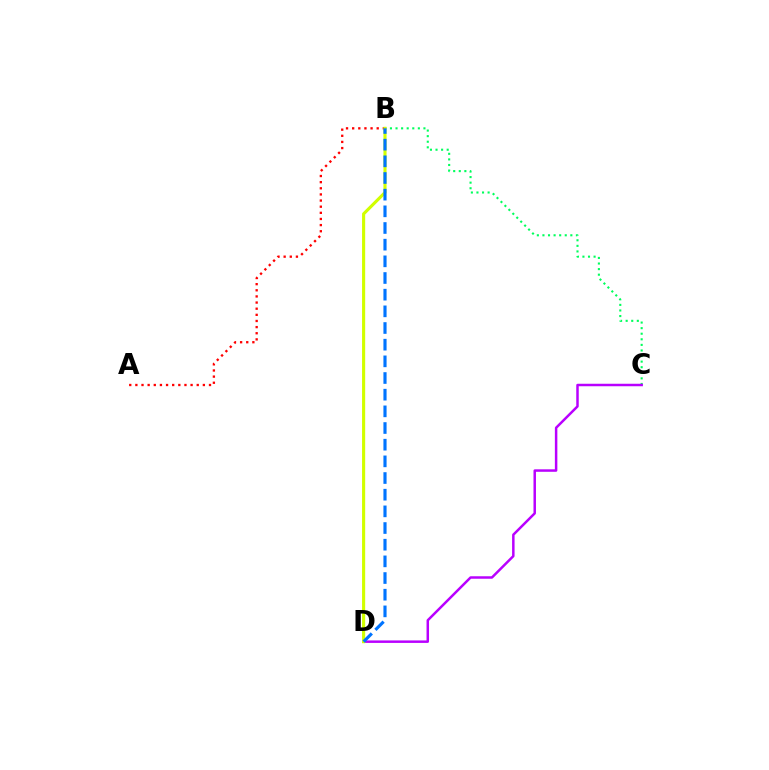{('B', 'C'): [{'color': '#00ff5c', 'line_style': 'dotted', 'thickness': 1.52}], ('A', 'B'): [{'color': '#ff0000', 'line_style': 'dotted', 'thickness': 1.67}], ('C', 'D'): [{'color': '#b900ff', 'line_style': 'solid', 'thickness': 1.79}], ('B', 'D'): [{'color': '#d1ff00', 'line_style': 'solid', 'thickness': 2.25}, {'color': '#0074ff', 'line_style': 'dashed', 'thickness': 2.26}]}